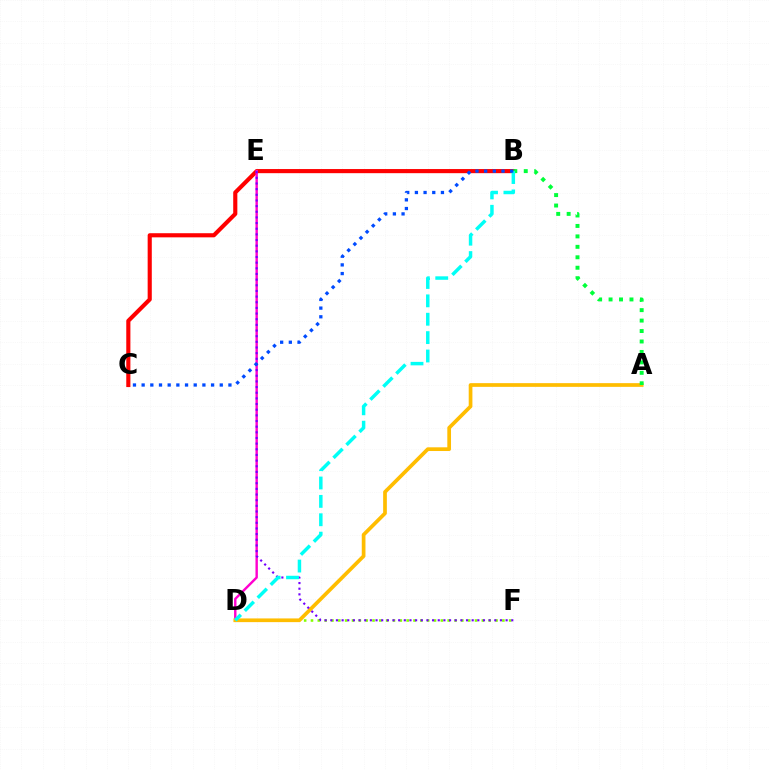{('B', 'C'): [{'color': '#ff0000', 'line_style': 'solid', 'thickness': 2.97}, {'color': '#004bff', 'line_style': 'dotted', 'thickness': 2.36}], ('D', 'E'): [{'color': '#ff00cf', 'line_style': 'solid', 'thickness': 1.74}], ('D', 'F'): [{'color': '#84ff00', 'line_style': 'dotted', 'thickness': 1.86}], ('A', 'D'): [{'color': '#ffbd00', 'line_style': 'solid', 'thickness': 2.67}], ('A', 'B'): [{'color': '#00ff39', 'line_style': 'dotted', 'thickness': 2.84}], ('E', 'F'): [{'color': '#7200ff', 'line_style': 'dotted', 'thickness': 1.54}], ('B', 'D'): [{'color': '#00fff6', 'line_style': 'dashed', 'thickness': 2.5}]}